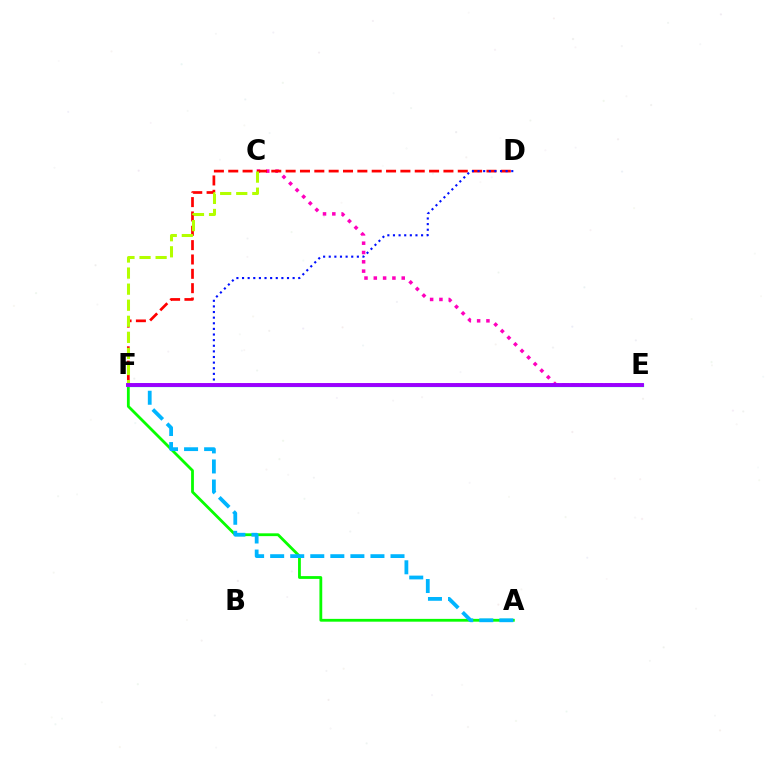{('C', 'E'): [{'color': '#ff00bd', 'line_style': 'dotted', 'thickness': 2.53}], ('D', 'F'): [{'color': '#ff0000', 'line_style': 'dashed', 'thickness': 1.95}, {'color': '#0010ff', 'line_style': 'dotted', 'thickness': 1.53}], ('E', 'F'): [{'color': '#ffa500', 'line_style': 'dotted', 'thickness': 2.7}, {'color': '#00ff9d', 'line_style': 'solid', 'thickness': 2.34}, {'color': '#9b00ff', 'line_style': 'solid', 'thickness': 2.81}], ('C', 'F'): [{'color': '#b3ff00', 'line_style': 'dashed', 'thickness': 2.18}], ('A', 'F'): [{'color': '#08ff00', 'line_style': 'solid', 'thickness': 2.02}, {'color': '#00b5ff', 'line_style': 'dashed', 'thickness': 2.72}]}